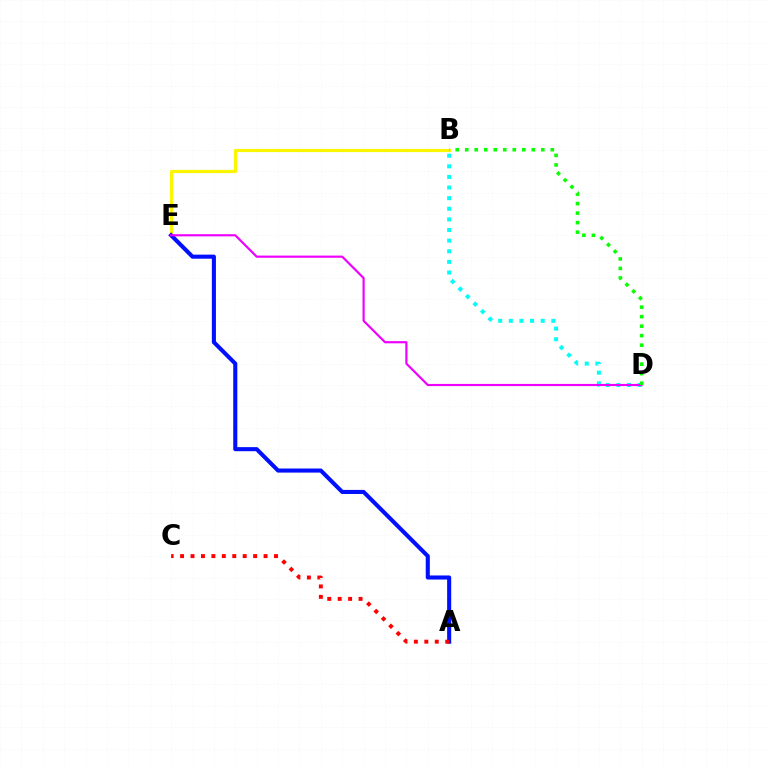{('B', 'D'): [{'color': '#00fff6', 'line_style': 'dotted', 'thickness': 2.88}, {'color': '#08ff00', 'line_style': 'dotted', 'thickness': 2.58}], ('B', 'E'): [{'color': '#fcf500', 'line_style': 'solid', 'thickness': 2.29}], ('A', 'E'): [{'color': '#0010ff', 'line_style': 'solid', 'thickness': 2.94}], ('D', 'E'): [{'color': '#ee00ff', 'line_style': 'solid', 'thickness': 1.56}], ('A', 'C'): [{'color': '#ff0000', 'line_style': 'dotted', 'thickness': 2.84}]}